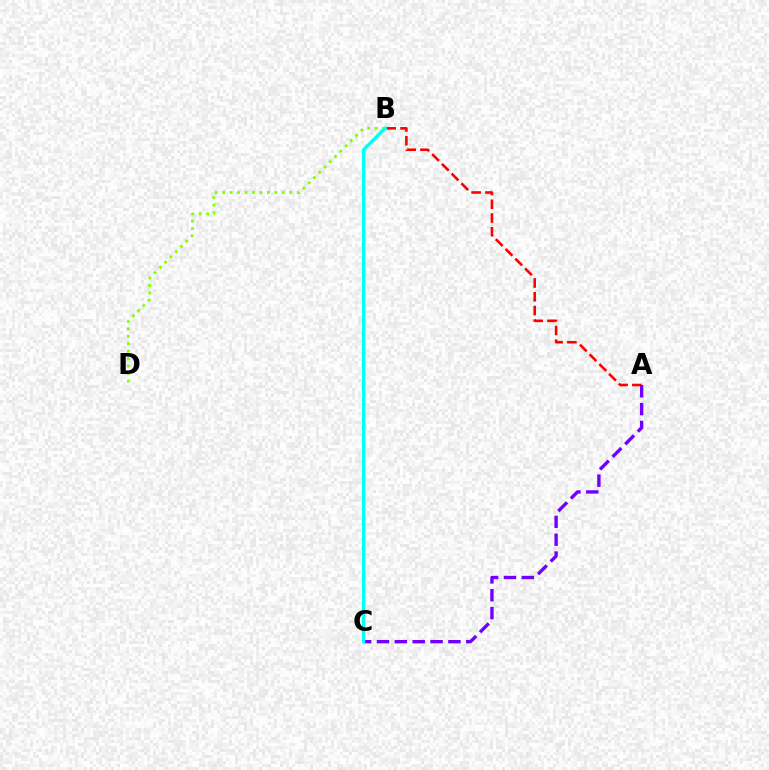{('A', 'B'): [{'color': '#ff0000', 'line_style': 'dashed', 'thickness': 1.87}], ('A', 'C'): [{'color': '#7200ff', 'line_style': 'dashed', 'thickness': 2.43}], ('B', 'D'): [{'color': '#84ff00', 'line_style': 'dotted', 'thickness': 2.03}], ('B', 'C'): [{'color': '#00fff6', 'line_style': 'solid', 'thickness': 2.4}]}